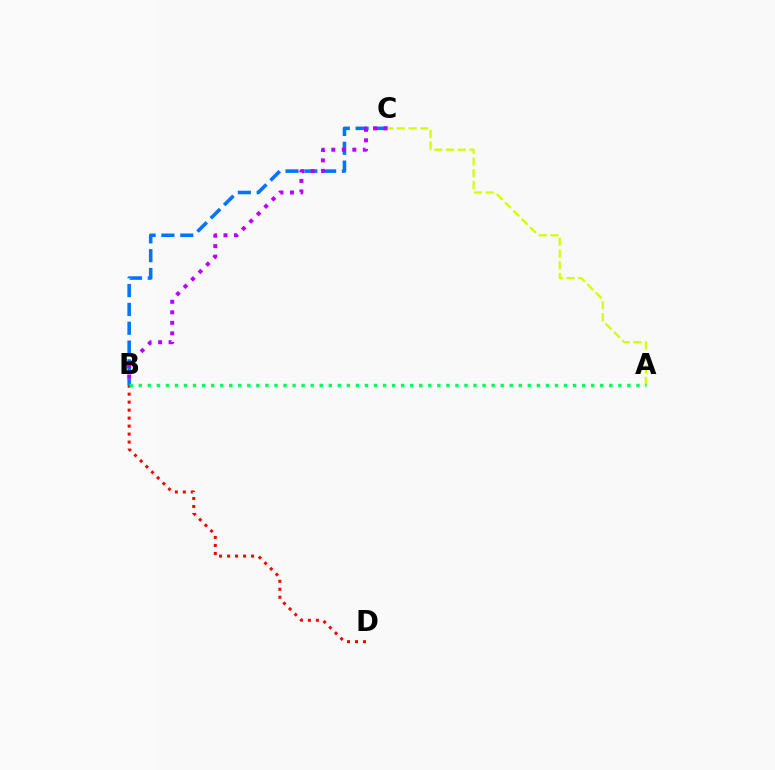{('B', 'C'): [{'color': '#0074ff', 'line_style': 'dashed', 'thickness': 2.56}, {'color': '#b900ff', 'line_style': 'dotted', 'thickness': 2.86}], ('A', 'C'): [{'color': '#d1ff00', 'line_style': 'dashed', 'thickness': 1.6}], ('B', 'D'): [{'color': '#ff0000', 'line_style': 'dotted', 'thickness': 2.17}], ('A', 'B'): [{'color': '#00ff5c', 'line_style': 'dotted', 'thickness': 2.46}]}